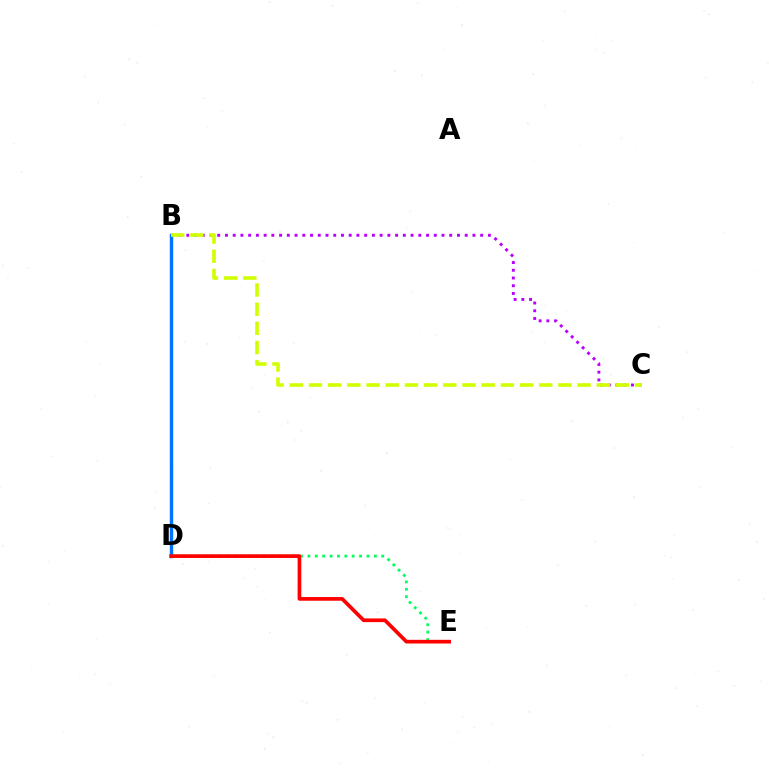{('B', 'C'): [{'color': '#b900ff', 'line_style': 'dotted', 'thickness': 2.1}, {'color': '#d1ff00', 'line_style': 'dashed', 'thickness': 2.61}], ('D', 'E'): [{'color': '#00ff5c', 'line_style': 'dotted', 'thickness': 2.01}, {'color': '#ff0000', 'line_style': 'solid', 'thickness': 2.65}], ('B', 'D'): [{'color': '#0074ff', 'line_style': 'solid', 'thickness': 2.45}]}